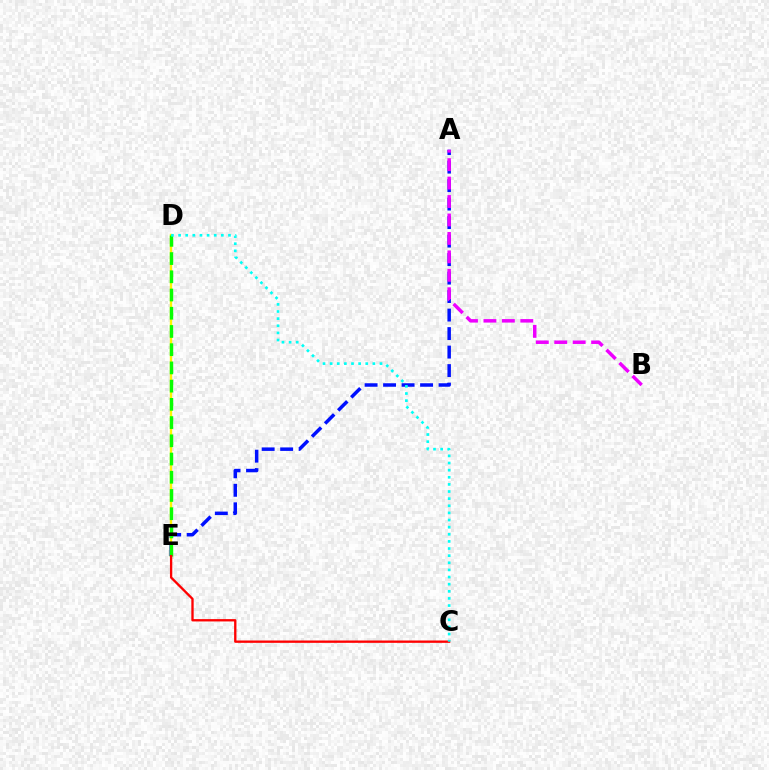{('A', 'E'): [{'color': '#0010ff', 'line_style': 'dashed', 'thickness': 2.51}], ('D', 'E'): [{'color': '#fcf500', 'line_style': 'solid', 'thickness': 1.71}, {'color': '#08ff00', 'line_style': 'dashed', 'thickness': 2.48}], ('C', 'E'): [{'color': '#ff0000', 'line_style': 'solid', 'thickness': 1.68}], ('A', 'B'): [{'color': '#ee00ff', 'line_style': 'dashed', 'thickness': 2.51}], ('C', 'D'): [{'color': '#00fff6', 'line_style': 'dotted', 'thickness': 1.94}]}